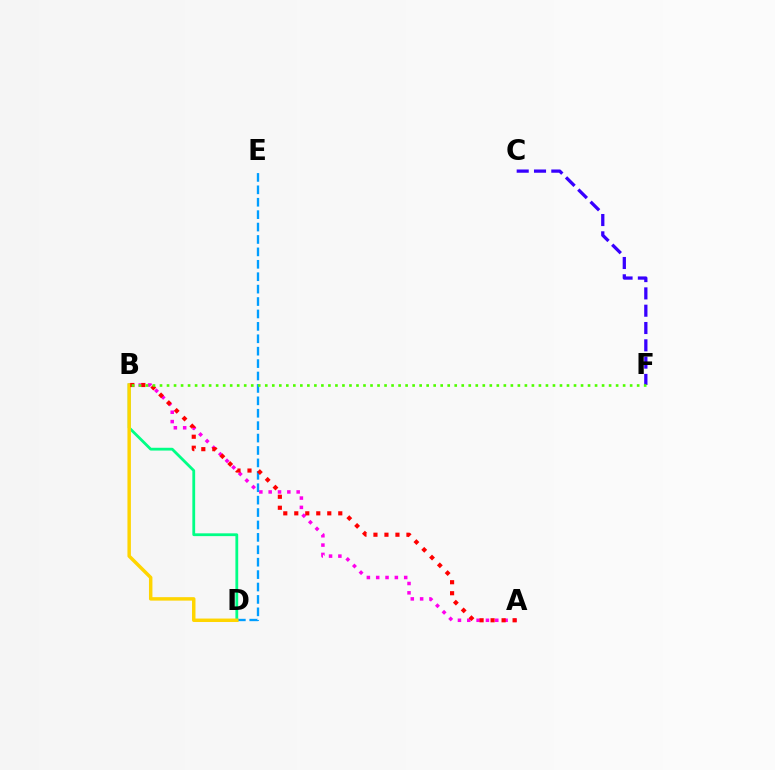{('B', 'D'): [{'color': '#00ff86', 'line_style': 'solid', 'thickness': 2.01}, {'color': '#ffd500', 'line_style': 'solid', 'thickness': 2.49}], ('A', 'B'): [{'color': '#ff00ed', 'line_style': 'dotted', 'thickness': 2.53}, {'color': '#ff0000', 'line_style': 'dotted', 'thickness': 2.99}], ('D', 'E'): [{'color': '#009eff', 'line_style': 'dashed', 'thickness': 1.69}], ('C', 'F'): [{'color': '#3700ff', 'line_style': 'dashed', 'thickness': 2.35}], ('B', 'F'): [{'color': '#4fff00', 'line_style': 'dotted', 'thickness': 1.91}]}